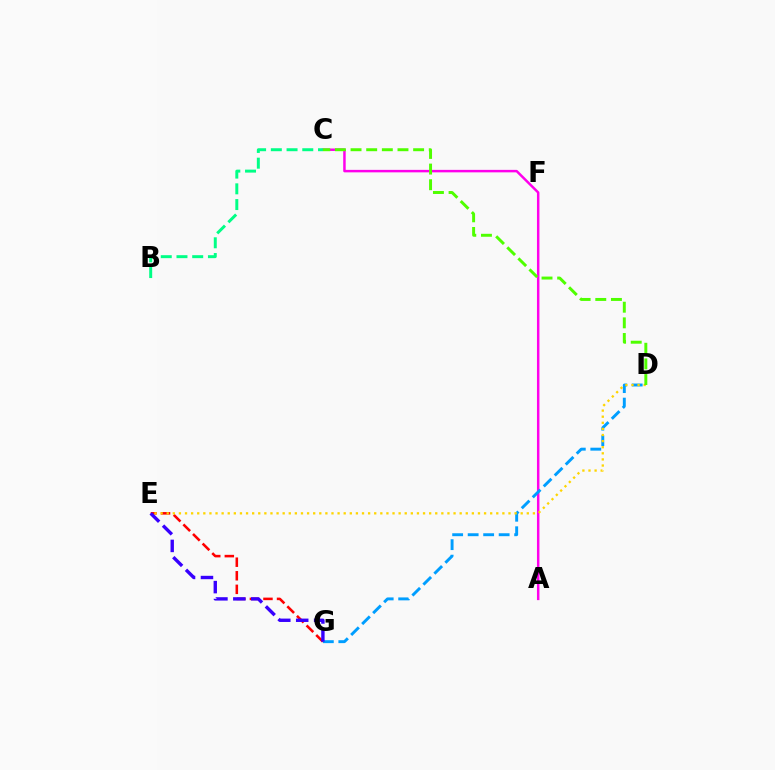{('E', 'G'): [{'color': '#ff0000', 'line_style': 'dashed', 'thickness': 1.84}, {'color': '#3700ff', 'line_style': 'dashed', 'thickness': 2.43}], ('A', 'C'): [{'color': '#ff00ed', 'line_style': 'solid', 'thickness': 1.79}], ('D', 'G'): [{'color': '#009eff', 'line_style': 'dashed', 'thickness': 2.11}], ('B', 'C'): [{'color': '#00ff86', 'line_style': 'dashed', 'thickness': 2.14}], ('D', 'E'): [{'color': '#ffd500', 'line_style': 'dotted', 'thickness': 1.66}], ('C', 'D'): [{'color': '#4fff00', 'line_style': 'dashed', 'thickness': 2.13}]}